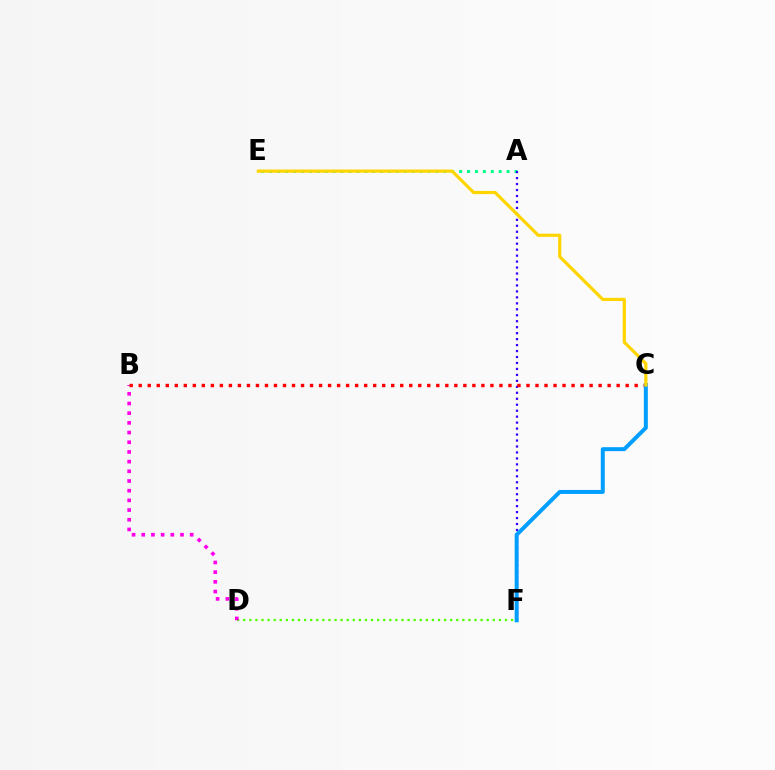{('D', 'F'): [{'color': '#4fff00', 'line_style': 'dotted', 'thickness': 1.65}], ('B', 'D'): [{'color': '#ff00ed', 'line_style': 'dotted', 'thickness': 2.63}], ('A', 'E'): [{'color': '#00ff86', 'line_style': 'dotted', 'thickness': 2.15}], ('A', 'F'): [{'color': '#3700ff', 'line_style': 'dotted', 'thickness': 1.62}], ('B', 'C'): [{'color': '#ff0000', 'line_style': 'dotted', 'thickness': 2.45}], ('C', 'F'): [{'color': '#009eff', 'line_style': 'solid', 'thickness': 2.86}], ('C', 'E'): [{'color': '#ffd500', 'line_style': 'solid', 'thickness': 2.3}]}